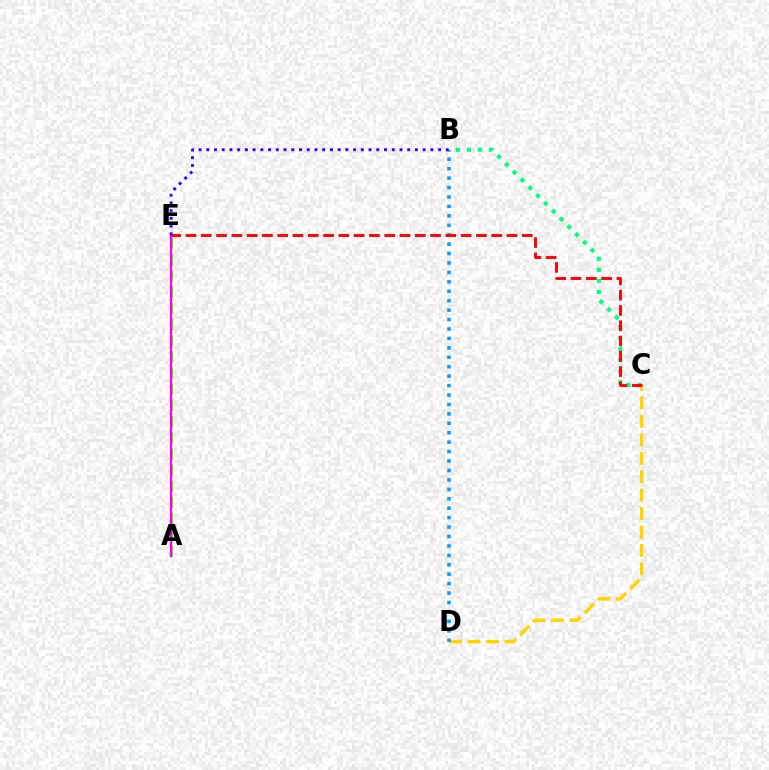{('B', 'C'): [{'color': '#00ff86', 'line_style': 'dotted', 'thickness': 3.0}], ('A', 'E'): [{'color': '#4fff00', 'line_style': 'dashed', 'thickness': 2.2}, {'color': '#ff00ed', 'line_style': 'solid', 'thickness': 1.65}], ('C', 'D'): [{'color': '#ffd500', 'line_style': 'dashed', 'thickness': 2.5}], ('B', 'D'): [{'color': '#009eff', 'line_style': 'dotted', 'thickness': 2.56}], ('B', 'E'): [{'color': '#3700ff', 'line_style': 'dotted', 'thickness': 2.1}], ('C', 'E'): [{'color': '#ff0000', 'line_style': 'dashed', 'thickness': 2.08}]}